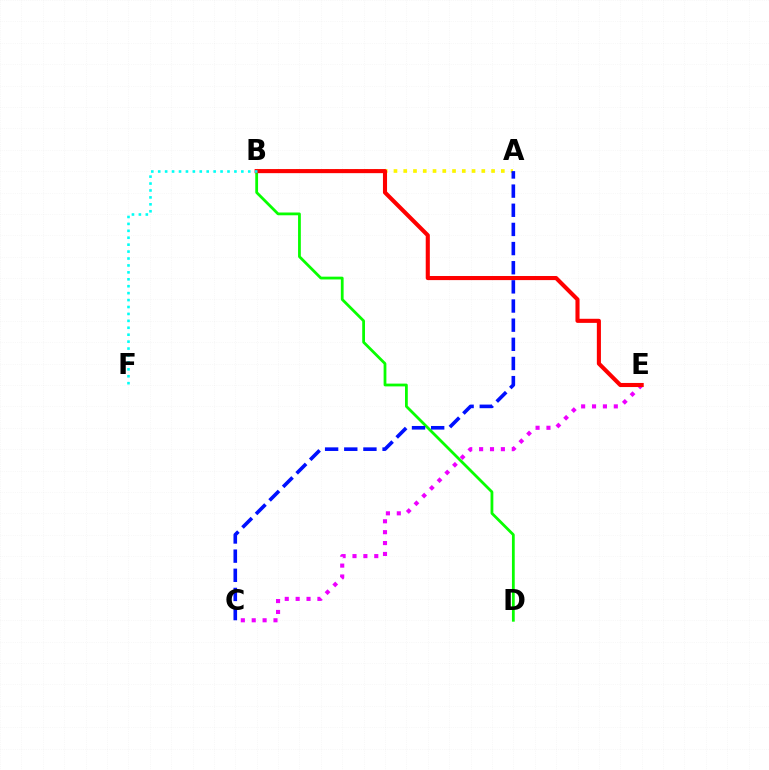{('B', 'D'): [{'color': '#08ff00', 'line_style': 'solid', 'thickness': 2.0}], ('C', 'E'): [{'color': '#ee00ff', 'line_style': 'dotted', 'thickness': 2.96}], ('A', 'B'): [{'color': '#fcf500', 'line_style': 'dotted', 'thickness': 2.65}], ('B', 'E'): [{'color': '#ff0000', 'line_style': 'solid', 'thickness': 2.95}], ('A', 'C'): [{'color': '#0010ff', 'line_style': 'dashed', 'thickness': 2.6}], ('B', 'F'): [{'color': '#00fff6', 'line_style': 'dotted', 'thickness': 1.88}]}